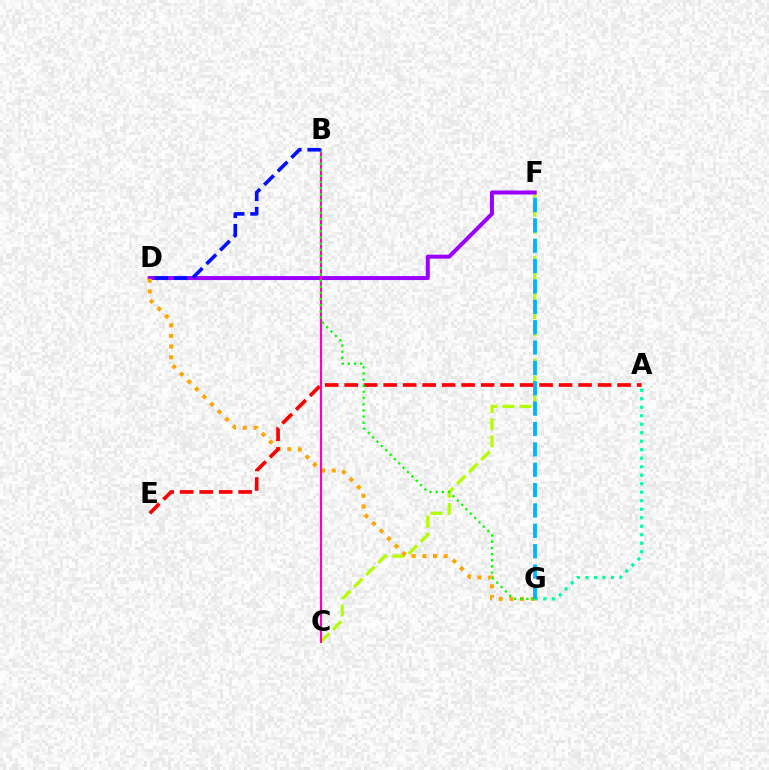{('A', 'G'): [{'color': '#00ff9d', 'line_style': 'dotted', 'thickness': 2.31}], ('C', 'F'): [{'color': '#b3ff00', 'line_style': 'dashed', 'thickness': 2.32}], ('D', 'F'): [{'color': '#9b00ff', 'line_style': 'solid', 'thickness': 2.88}], ('D', 'G'): [{'color': '#ffa500', 'line_style': 'dotted', 'thickness': 2.9}], ('A', 'E'): [{'color': '#ff0000', 'line_style': 'dashed', 'thickness': 2.65}], ('B', 'C'): [{'color': '#ff00bd', 'line_style': 'solid', 'thickness': 1.53}], ('B', 'G'): [{'color': '#08ff00', 'line_style': 'dotted', 'thickness': 1.67}], ('B', 'D'): [{'color': '#0010ff', 'line_style': 'dashed', 'thickness': 2.61}], ('F', 'G'): [{'color': '#00b5ff', 'line_style': 'dashed', 'thickness': 2.77}]}